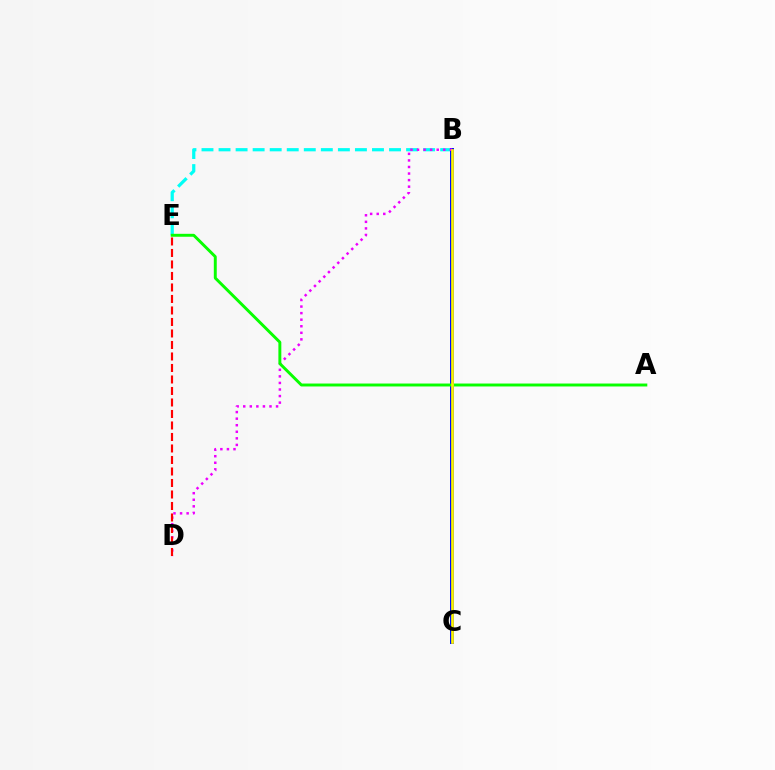{('B', 'E'): [{'color': '#00fff6', 'line_style': 'dashed', 'thickness': 2.32}], ('B', 'C'): [{'color': '#0010ff', 'line_style': 'solid', 'thickness': 2.87}, {'color': '#fcf500', 'line_style': 'solid', 'thickness': 1.93}], ('B', 'D'): [{'color': '#ee00ff', 'line_style': 'dotted', 'thickness': 1.78}], ('A', 'E'): [{'color': '#08ff00', 'line_style': 'solid', 'thickness': 2.11}], ('D', 'E'): [{'color': '#ff0000', 'line_style': 'dashed', 'thickness': 1.56}]}